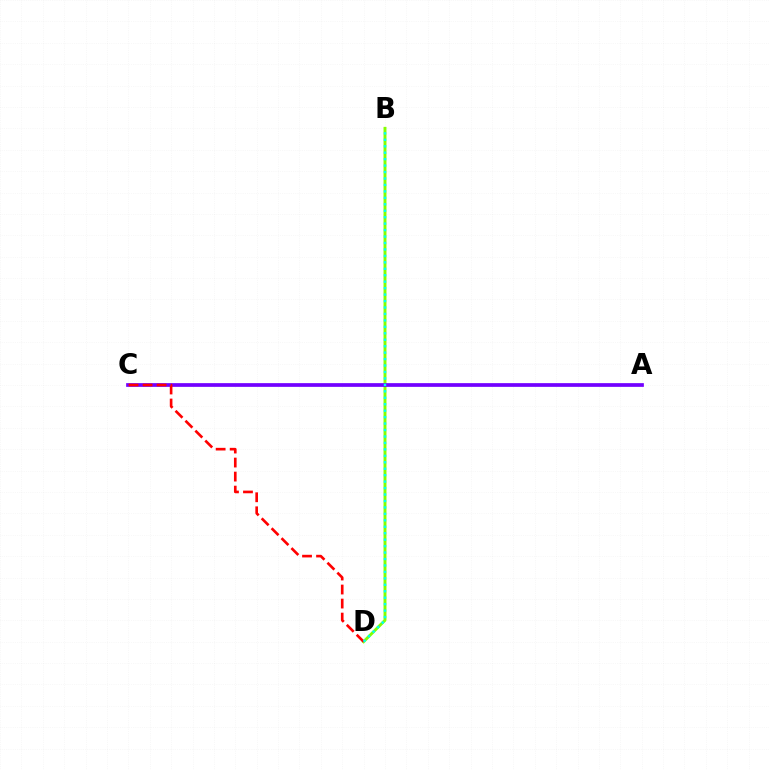{('B', 'D'): [{'color': '#84ff00', 'line_style': 'solid', 'thickness': 2.11}, {'color': '#00fff6', 'line_style': 'dotted', 'thickness': 1.75}], ('A', 'C'): [{'color': '#7200ff', 'line_style': 'solid', 'thickness': 2.67}], ('C', 'D'): [{'color': '#ff0000', 'line_style': 'dashed', 'thickness': 1.91}]}